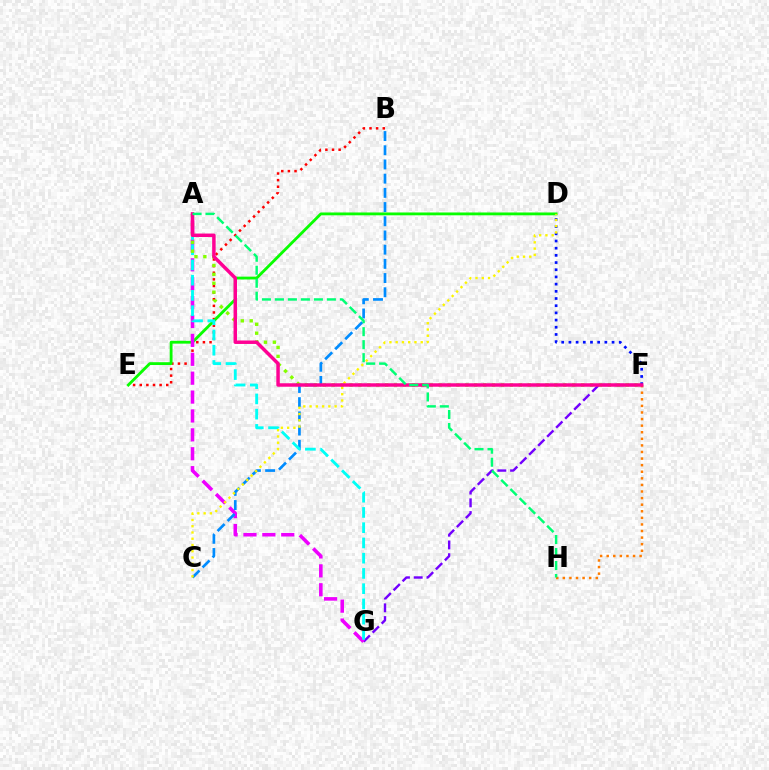{('F', 'H'): [{'color': '#ff7c00', 'line_style': 'dotted', 'thickness': 1.79}], ('B', 'E'): [{'color': '#ff0000', 'line_style': 'dotted', 'thickness': 1.8}], ('F', 'G'): [{'color': '#7200ff', 'line_style': 'dashed', 'thickness': 1.73}], ('D', 'E'): [{'color': '#08ff00', 'line_style': 'solid', 'thickness': 2.03}], ('A', 'G'): [{'color': '#ee00ff', 'line_style': 'dashed', 'thickness': 2.57}, {'color': '#00fff6', 'line_style': 'dashed', 'thickness': 2.07}], ('D', 'F'): [{'color': '#0010ff', 'line_style': 'dotted', 'thickness': 1.95}], ('B', 'C'): [{'color': '#008cff', 'line_style': 'dashed', 'thickness': 1.93}], ('C', 'D'): [{'color': '#fcf500', 'line_style': 'dotted', 'thickness': 1.7}], ('A', 'F'): [{'color': '#84ff00', 'line_style': 'dotted', 'thickness': 2.42}, {'color': '#ff0094', 'line_style': 'solid', 'thickness': 2.5}], ('A', 'H'): [{'color': '#00ff74', 'line_style': 'dashed', 'thickness': 1.76}]}